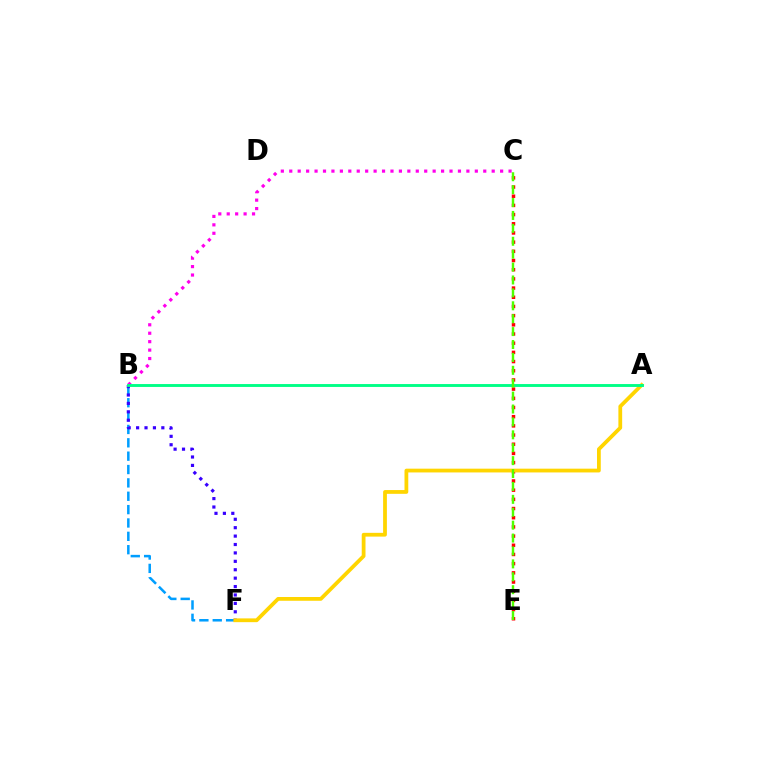{('B', 'C'): [{'color': '#ff00ed', 'line_style': 'dotted', 'thickness': 2.29}], ('B', 'F'): [{'color': '#009eff', 'line_style': 'dashed', 'thickness': 1.82}, {'color': '#3700ff', 'line_style': 'dotted', 'thickness': 2.29}], ('C', 'E'): [{'color': '#ff0000', 'line_style': 'dotted', 'thickness': 2.5}, {'color': '#4fff00', 'line_style': 'dashed', 'thickness': 1.75}], ('A', 'F'): [{'color': '#ffd500', 'line_style': 'solid', 'thickness': 2.72}], ('A', 'B'): [{'color': '#00ff86', 'line_style': 'solid', 'thickness': 2.08}]}